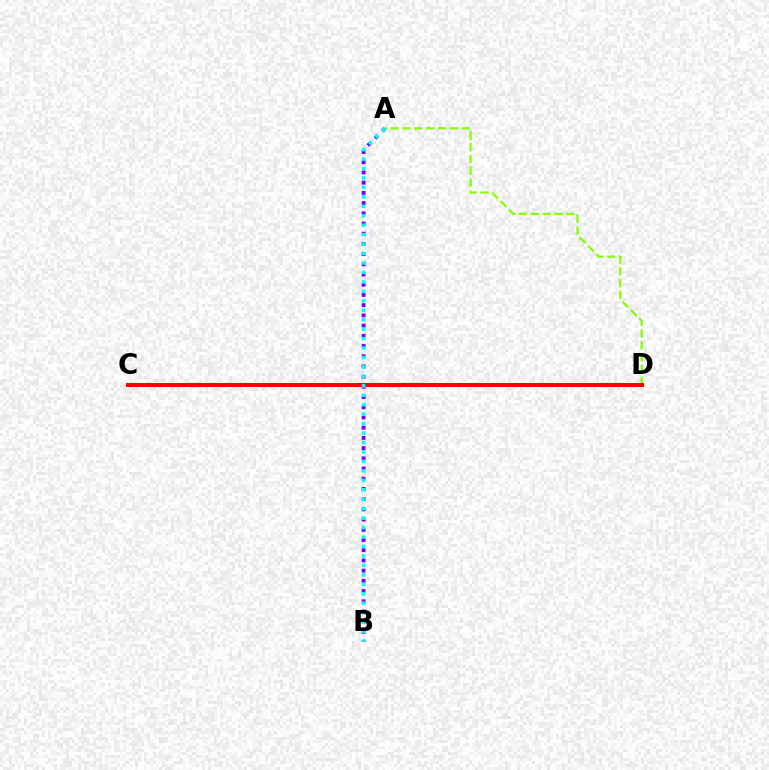{('A', 'D'): [{'color': '#84ff00', 'line_style': 'dashed', 'thickness': 1.61}], ('A', 'B'): [{'color': '#7200ff', 'line_style': 'dotted', 'thickness': 2.77}, {'color': '#00fff6', 'line_style': 'dotted', 'thickness': 2.57}], ('C', 'D'): [{'color': '#ff0000', 'line_style': 'solid', 'thickness': 2.9}]}